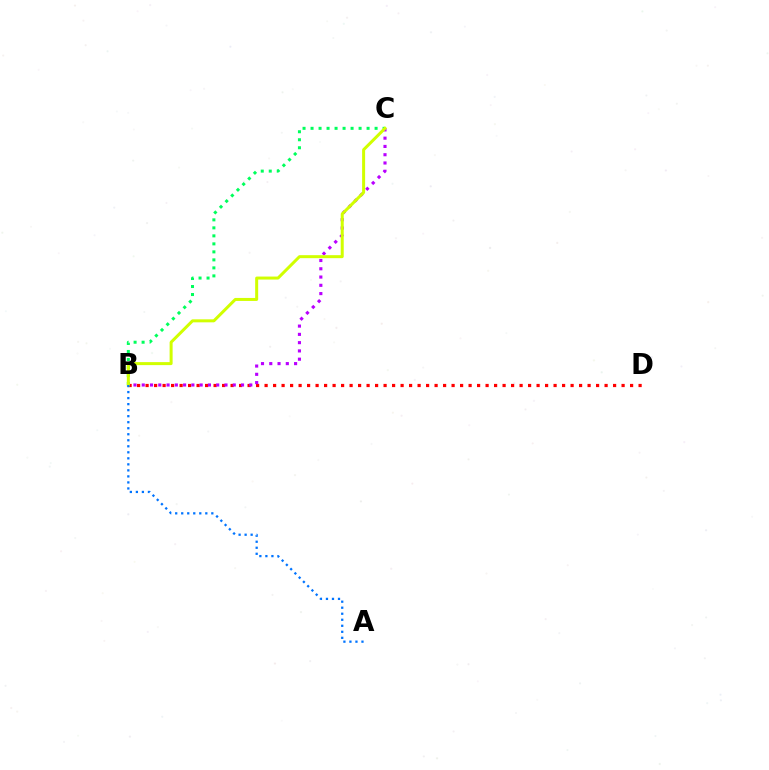{('B', 'D'): [{'color': '#ff0000', 'line_style': 'dotted', 'thickness': 2.31}], ('B', 'C'): [{'color': '#b900ff', 'line_style': 'dotted', 'thickness': 2.25}, {'color': '#00ff5c', 'line_style': 'dotted', 'thickness': 2.17}, {'color': '#d1ff00', 'line_style': 'solid', 'thickness': 2.16}], ('A', 'B'): [{'color': '#0074ff', 'line_style': 'dotted', 'thickness': 1.64}]}